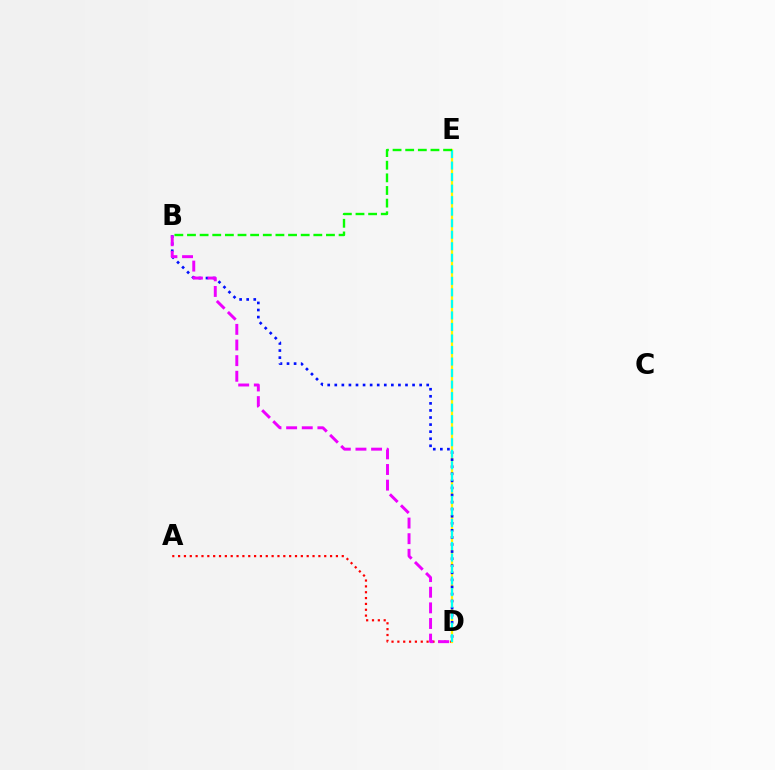{('A', 'D'): [{'color': '#ff0000', 'line_style': 'dotted', 'thickness': 1.59}], ('D', 'E'): [{'color': '#fcf500', 'line_style': 'solid', 'thickness': 1.63}, {'color': '#00fff6', 'line_style': 'dashed', 'thickness': 1.57}], ('B', 'D'): [{'color': '#0010ff', 'line_style': 'dotted', 'thickness': 1.92}, {'color': '#ee00ff', 'line_style': 'dashed', 'thickness': 2.12}], ('B', 'E'): [{'color': '#08ff00', 'line_style': 'dashed', 'thickness': 1.72}]}